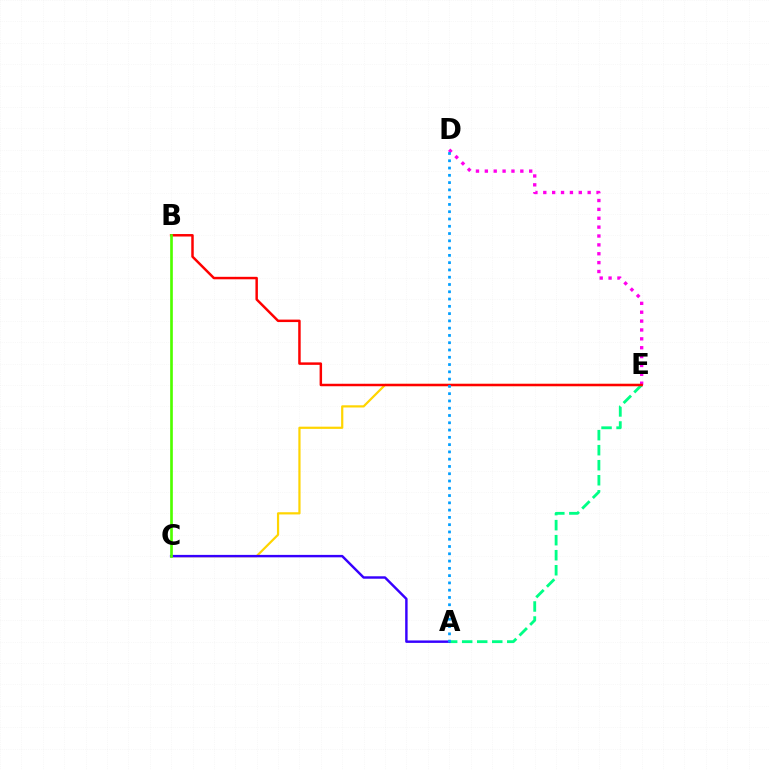{('C', 'E'): [{'color': '#ffd500', 'line_style': 'solid', 'thickness': 1.59}], ('A', 'E'): [{'color': '#00ff86', 'line_style': 'dashed', 'thickness': 2.04}], ('D', 'E'): [{'color': '#ff00ed', 'line_style': 'dotted', 'thickness': 2.41}], ('A', 'C'): [{'color': '#3700ff', 'line_style': 'solid', 'thickness': 1.75}], ('B', 'E'): [{'color': '#ff0000', 'line_style': 'solid', 'thickness': 1.78}], ('B', 'C'): [{'color': '#4fff00', 'line_style': 'solid', 'thickness': 1.92}], ('A', 'D'): [{'color': '#009eff', 'line_style': 'dotted', 'thickness': 1.98}]}